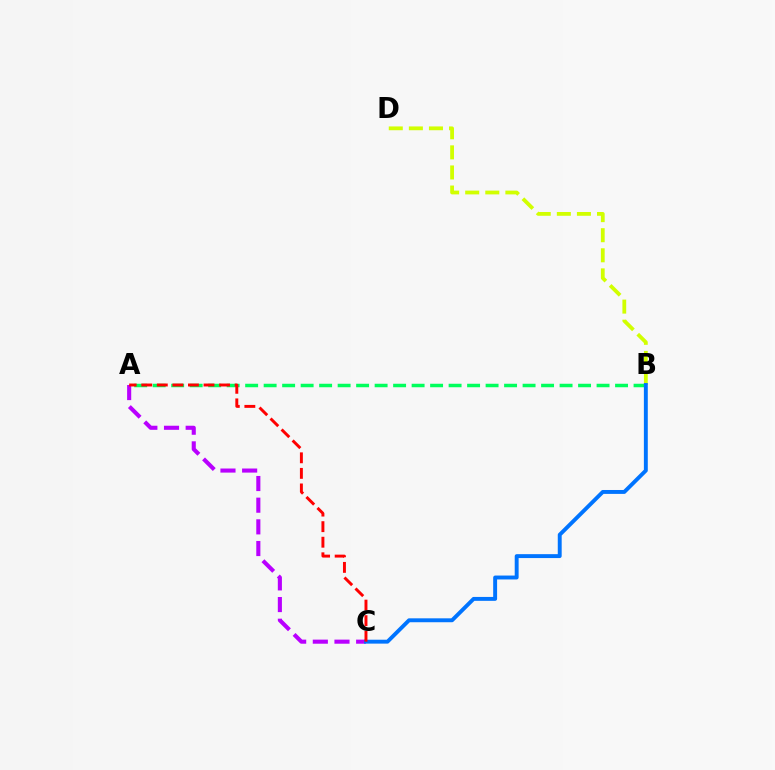{('A', 'C'): [{'color': '#b900ff', 'line_style': 'dashed', 'thickness': 2.94}, {'color': '#ff0000', 'line_style': 'dashed', 'thickness': 2.11}], ('B', 'D'): [{'color': '#d1ff00', 'line_style': 'dashed', 'thickness': 2.73}], ('A', 'B'): [{'color': '#00ff5c', 'line_style': 'dashed', 'thickness': 2.51}], ('B', 'C'): [{'color': '#0074ff', 'line_style': 'solid', 'thickness': 2.81}]}